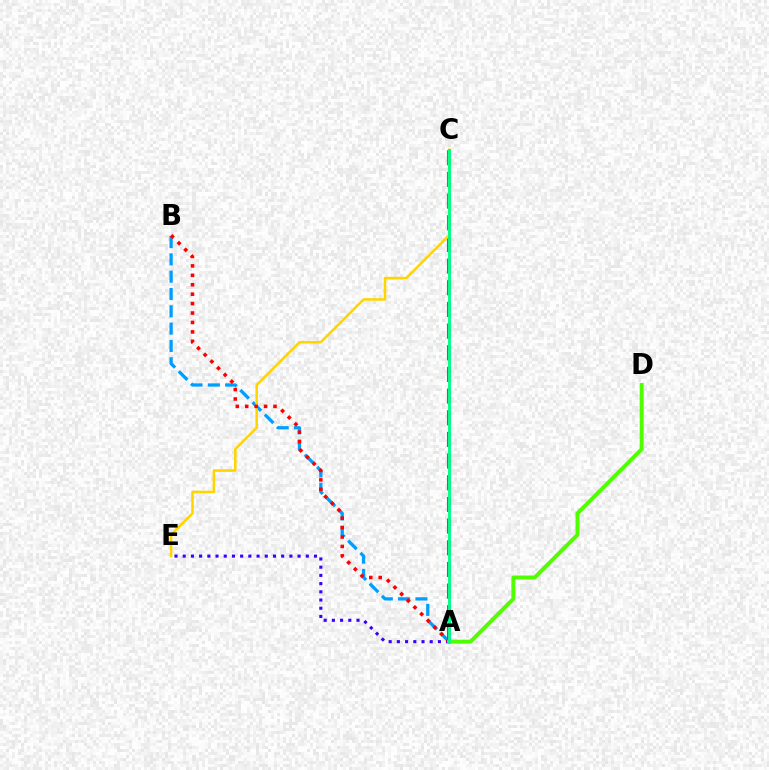{('A', 'B'): [{'color': '#009eff', 'line_style': 'dashed', 'thickness': 2.35}, {'color': '#ff0000', 'line_style': 'dotted', 'thickness': 2.56}], ('A', 'C'): [{'color': '#ff00ed', 'line_style': 'dashed', 'thickness': 2.94}, {'color': '#00ff86', 'line_style': 'solid', 'thickness': 2.09}], ('A', 'E'): [{'color': '#3700ff', 'line_style': 'dotted', 'thickness': 2.23}], ('C', 'E'): [{'color': '#ffd500', 'line_style': 'solid', 'thickness': 1.83}], ('A', 'D'): [{'color': '#4fff00', 'line_style': 'solid', 'thickness': 2.85}]}